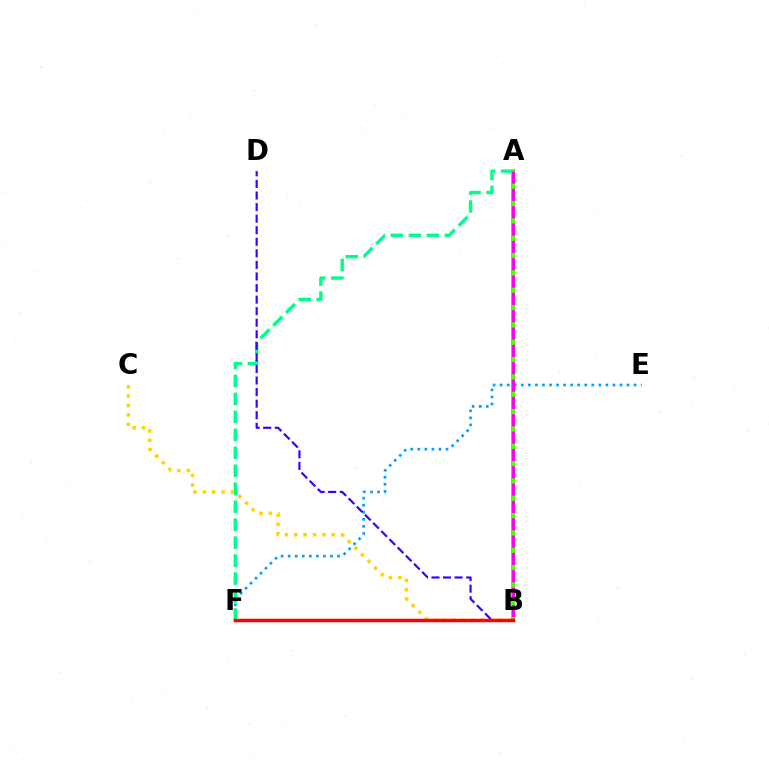{('E', 'F'): [{'color': '#009eff', 'line_style': 'dotted', 'thickness': 1.92}], ('A', 'F'): [{'color': '#00ff86', 'line_style': 'dashed', 'thickness': 2.44}], ('A', 'B'): [{'color': '#4fff00', 'line_style': 'solid', 'thickness': 2.86}, {'color': '#ff00ed', 'line_style': 'dashed', 'thickness': 2.36}], ('B', 'C'): [{'color': '#ffd500', 'line_style': 'dotted', 'thickness': 2.54}], ('B', 'D'): [{'color': '#3700ff', 'line_style': 'dashed', 'thickness': 1.57}], ('B', 'F'): [{'color': '#ff0000', 'line_style': 'solid', 'thickness': 2.51}]}